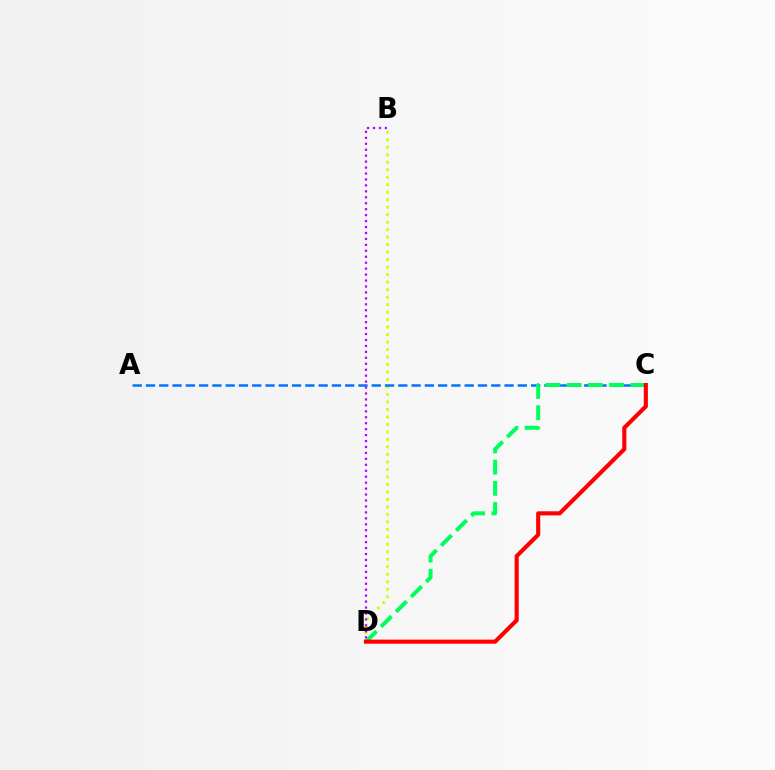{('B', 'D'): [{'color': '#d1ff00', 'line_style': 'dotted', 'thickness': 2.04}, {'color': '#b900ff', 'line_style': 'dotted', 'thickness': 1.62}], ('A', 'C'): [{'color': '#0074ff', 'line_style': 'dashed', 'thickness': 1.8}], ('C', 'D'): [{'color': '#00ff5c', 'line_style': 'dashed', 'thickness': 2.88}, {'color': '#ff0000', 'line_style': 'solid', 'thickness': 2.96}]}